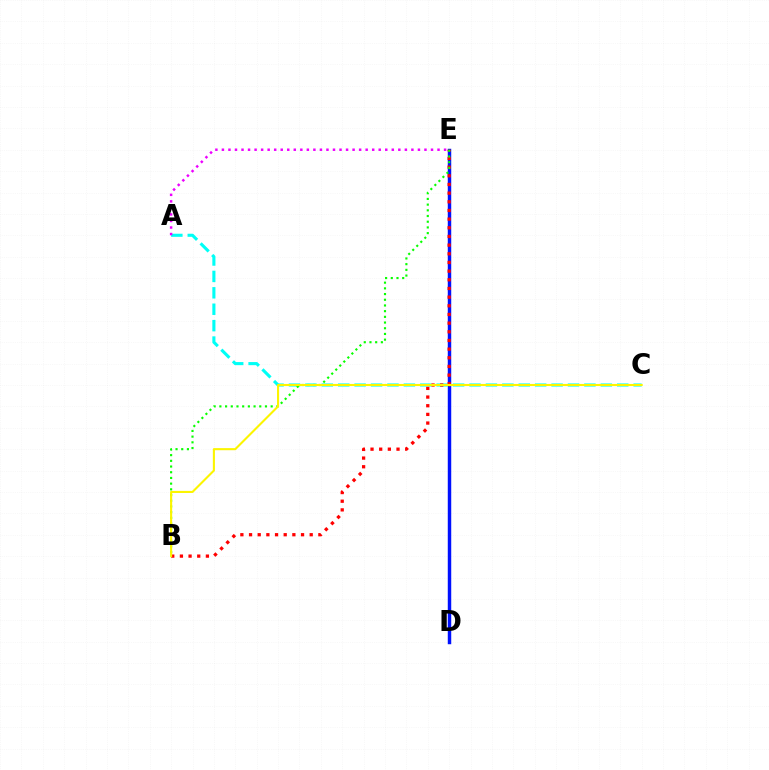{('D', 'E'): [{'color': '#0010ff', 'line_style': 'solid', 'thickness': 2.49}], ('A', 'C'): [{'color': '#00fff6', 'line_style': 'dashed', 'thickness': 2.23}], ('B', 'E'): [{'color': '#ff0000', 'line_style': 'dotted', 'thickness': 2.35}, {'color': '#08ff00', 'line_style': 'dotted', 'thickness': 1.55}], ('B', 'C'): [{'color': '#fcf500', 'line_style': 'solid', 'thickness': 1.51}], ('A', 'E'): [{'color': '#ee00ff', 'line_style': 'dotted', 'thickness': 1.78}]}